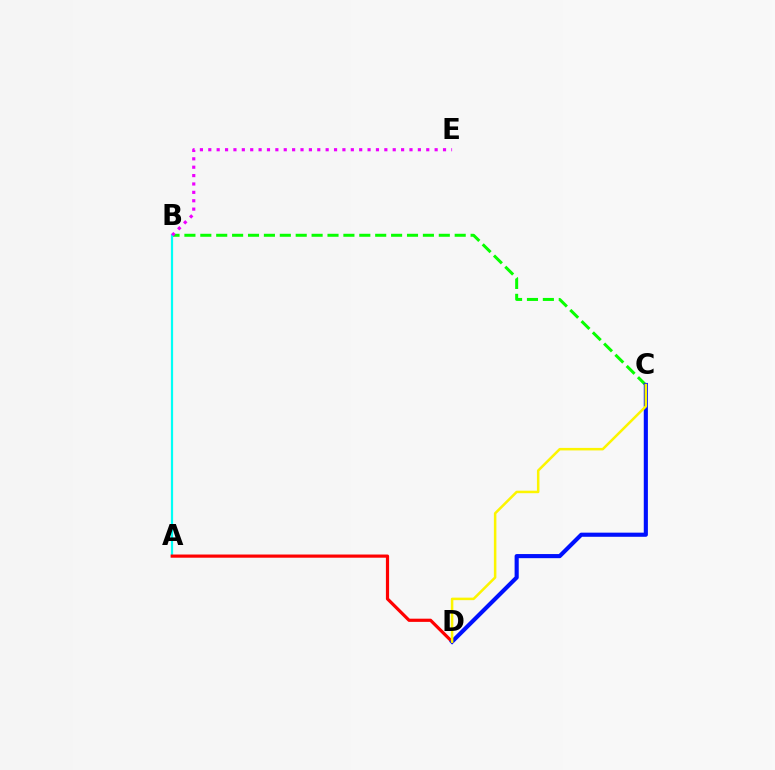{('B', 'C'): [{'color': '#08ff00', 'line_style': 'dashed', 'thickness': 2.16}], ('A', 'B'): [{'color': '#00fff6', 'line_style': 'solid', 'thickness': 1.59}], ('B', 'E'): [{'color': '#ee00ff', 'line_style': 'dotted', 'thickness': 2.28}], ('A', 'D'): [{'color': '#ff0000', 'line_style': 'solid', 'thickness': 2.29}], ('C', 'D'): [{'color': '#0010ff', 'line_style': 'solid', 'thickness': 2.97}, {'color': '#fcf500', 'line_style': 'solid', 'thickness': 1.81}]}